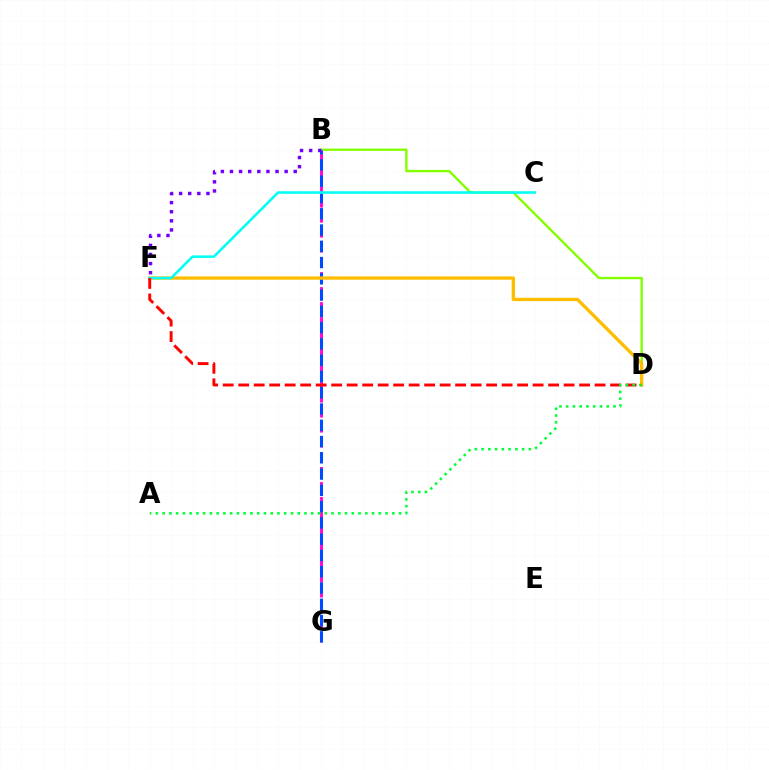{('B', 'G'): [{'color': '#ff00cf', 'line_style': 'dashed', 'thickness': 2.04}, {'color': '#004bff', 'line_style': 'dashed', 'thickness': 2.21}], ('B', 'D'): [{'color': '#84ff00', 'line_style': 'solid', 'thickness': 1.72}], ('D', 'F'): [{'color': '#ffbd00', 'line_style': 'solid', 'thickness': 2.39}, {'color': '#ff0000', 'line_style': 'dashed', 'thickness': 2.11}], ('C', 'F'): [{'color': '#00fff6', 'line_style': 'solid', 'thickness': 1.84}], ('B', 'F'): [{'color': '#7200ff', 'line_style': 'dotted', 'thickness': 2.47}], ('A', 'D'): [{'color': '#00ff39', 'line_style': 'dotted', 'thickness': 1.84}]}